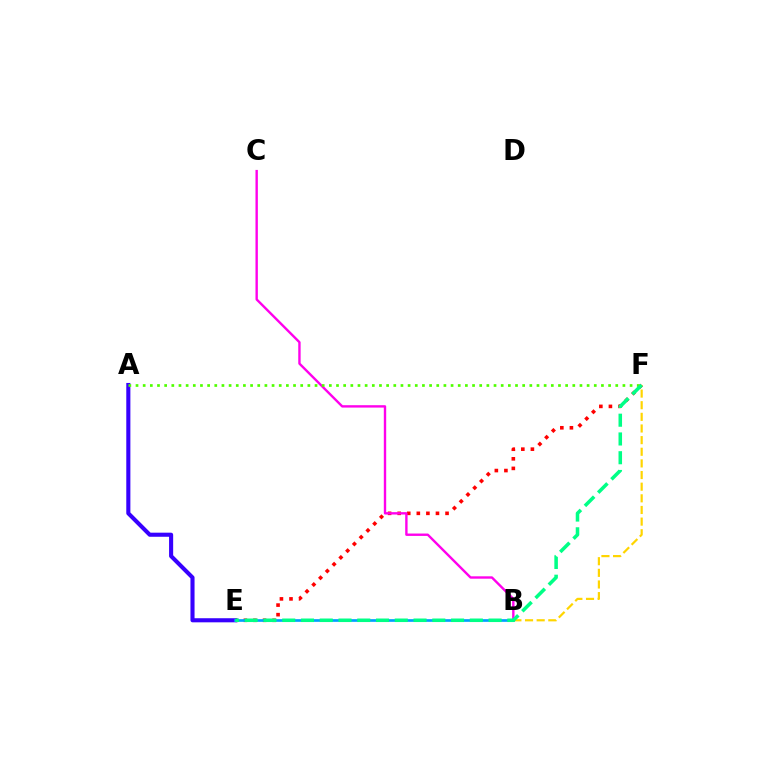{('E', 'F'): [{'color': '#ff0000', 'line_style': 'dotted', 'thickness': 2.6}, {'color': '#00ff86', 'line_style': 'dashed', 'thickness': 2.55}], ('A', 'E'): [{'color': '#3700ff', 'line_style': 'solid', 'thickness': 2.95}], ('B', 'C'): [{'color': '#ff00ed', 'line_style': 'solid', 'thickness': 1.72}], ('A', 'F'): [{'color': '#4fff00', 'line_style': 'dotted', 'thickness': 1.95}], ('B', 'F'): [{'color': '#ffd500', 'line_style': 'dashed', 'thickness': 1.58}], ('B', 'E'): [{'color': '#009eff', 'line_style': 'solid', 'thickness': 1.92}]}